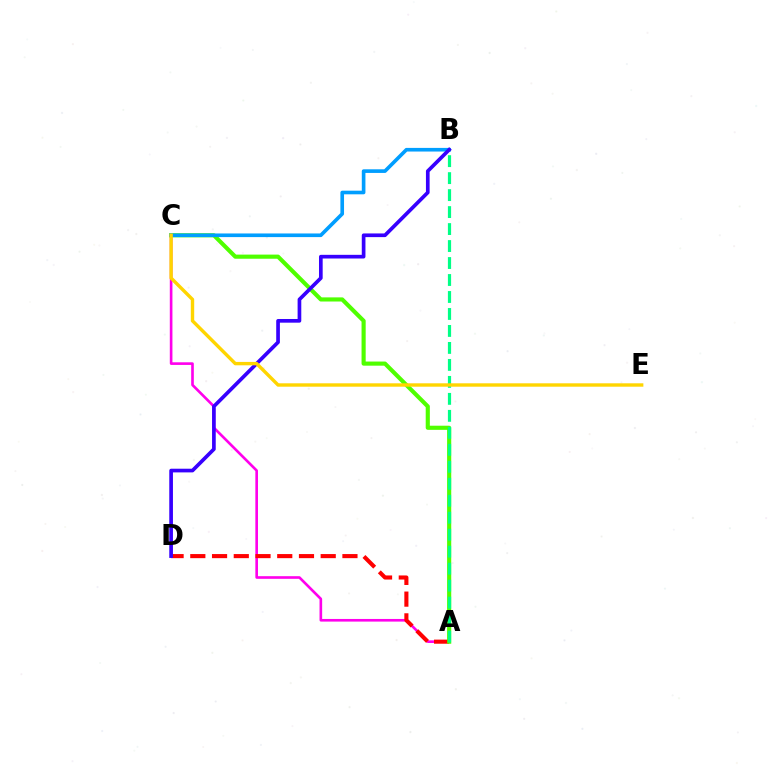{('A', 'C'): [{'color': '#ff00ed', 'line_style': 'solid', 'thickness': 1.9}, {'color': '#4fff00', 'line_style': 'solid', 'thickness': 2.98}], ('A', 'D'): [{'color': '#ff0000', 'line_style': 'dashed', 'thickness': 2.95}], ('B', 'C'): [{'color': '#009eff', 'line_style': 'solid', 'thickness': 2.62}], ('B', 'D'): [{'color': '#3700ff', 'line_style': 'solid', 'thickness': 2.65}], ('A', 'B'): [{'color': '#00ff86', 'line_style': 'dashed', 'thickness': 2.31}], ('C', 'E'): [{'color': '#ffd500', 'line_style': 'solid', 'thickness': 2.45}]}